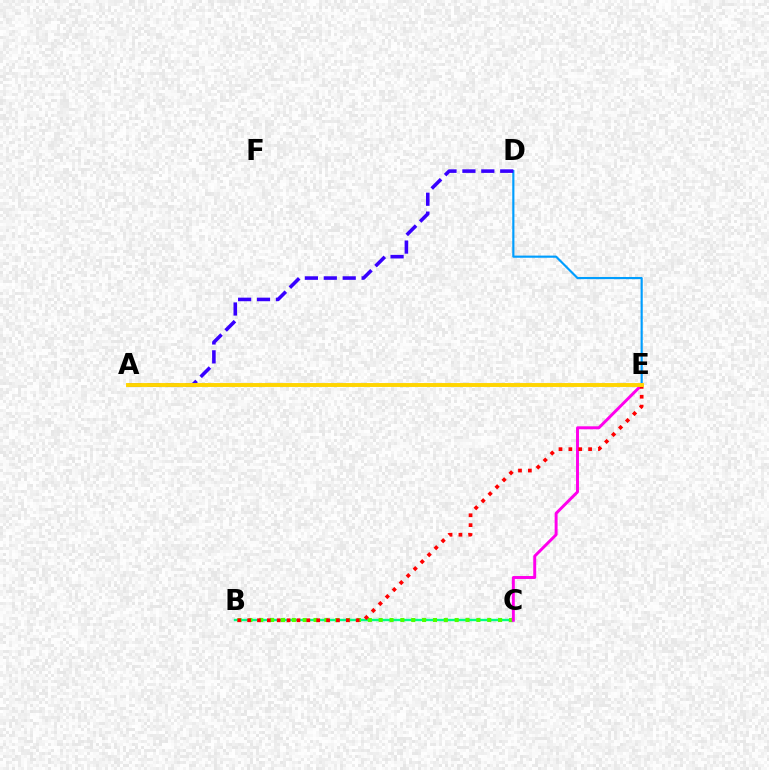{('B', 'C'): [{'color': '#00ff86', 'line_style': 'solid', 'thickness': 1.71}, {'color': '#4fff00', 'line_style': 'dotted', 'thickness': 2.95}], ('D', 'E'): [{'color': '#009eff', 'line_style': 'solid', 'thickness': 1.55}], ('C', 'E'): [{'color': '#ff00ed', 'line_style': 'solid', 'thickness': 2.12}], ('B', 'E'): [{'color': '#ff0000', 'line_style': 'dotted', 'thickness': 2.68}], ('A', 'D'): [{'color': '#3700ff', 'line_style': 'dashed', 'thickness': 2.57}], ('A', 'E'): [{'color': '#ffd500', 'line_style': 'solid', 'thickness': 2.81}]}